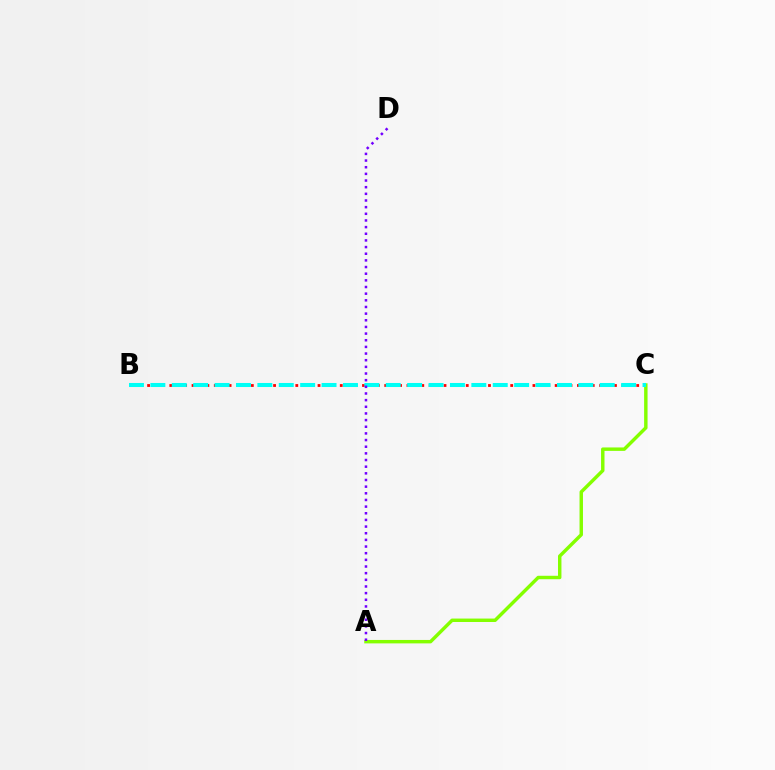{('B', 'C'): [{'color': '#ff0000', 'line_style': 'dotted', 'thickness': 2.01}, {'color': '#00fff6', 'line_style': 'dashed', 'thickness': 2.91}], ('A', 'C'): [{'color': '#84ff00', 'line_style': 'solid', 'thickness': 2.47}], ('A', 'D'): [{'color': '#7200ff', 'line_style': 'dotted', 'thickness': 1.81}]}